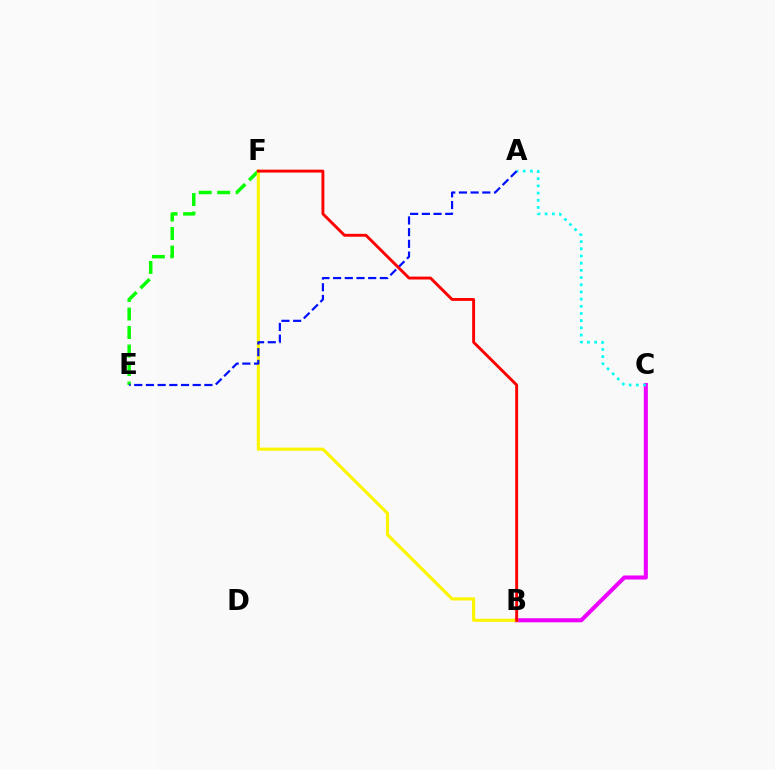{('B', 'C'): [{'color': '#ee00ff', 'line_style': 'solid', 'thickness': 2.92}], ('E', 'F'): [{'color': '#08ff00', 'line_style': 'dashed', 'thickness': 2.51}], ('A', 'C'): [{'color': '#00fff6', 'line_style': 'dotted', 'thickness': 1.95}], ('B', 'F'): [{'color': '#fcf500', 'line_style': 'solid', 'thickness': 2.25}, {'color': '#ff0000', 'line_style': 'solid', 'thickness': 2.08}], ('A', 'E'): [{'color': '#0010ff', 'line_style': 'dashed', 'thickness': 1.59}]}